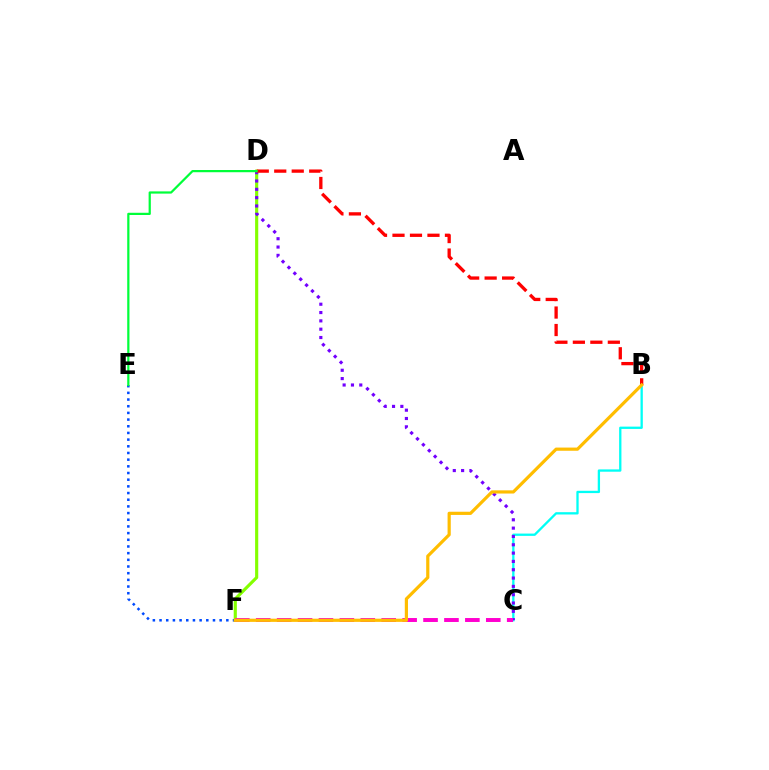{('D', 'F'): [{'color': '#84ff00', 'line_style': 'solid', 'thickness': 2.26}], ('E', 'F'): [{'color': '#004bff', 'line_style': 'dotted', 'thickness': 1.81}], ('B', 'C'): [{'color': '#00fff6', 'line_style': 'solid', 'thickness': 1.66}], ('C', 'D'): [{'color': '#7200ff', 'line_style': 'dotted', 'thickness': 2.26}], ('C', 'F'): [{'color': '#ff00cf', 'line_style': 'dashed', 'thickness': 2.84}], ('B', 'D'): [{'color': '#ff0000', 'line_style': 'dashed', 'thickness': 2.38}], ('B', 'F'): [{'color': '#ffbd00', 'line_style': 'solid', 'thickness': 2.3}], ('D', 'E'): [{'color': '#00ff39', 'line_style': 'solid', 'thickness': 1.6}]}